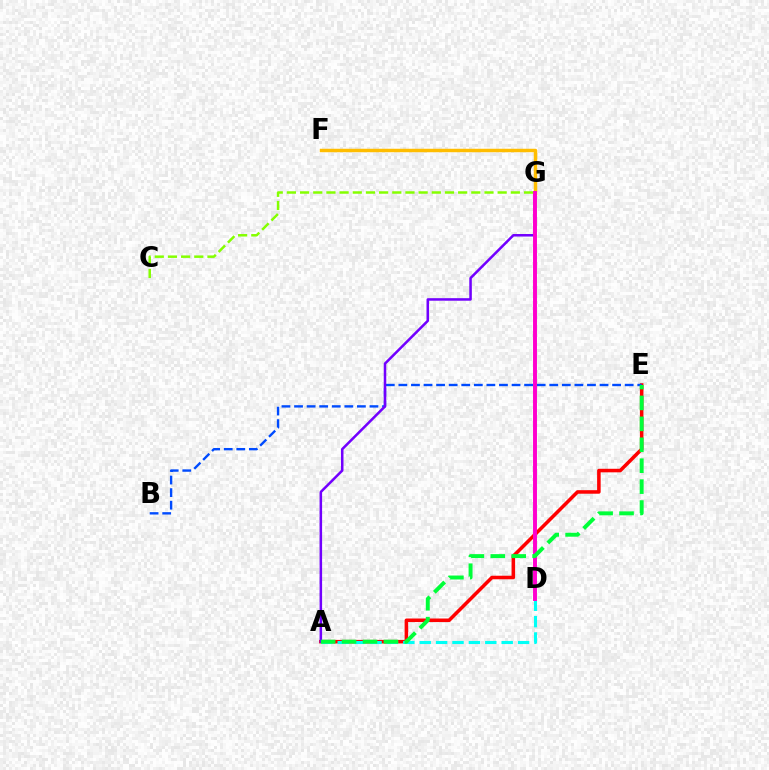{('A', 'E'): [{'color': '#ff0000', 'line_style': 'solid', 'thickness': 2.55}, {'color': '#00ff39', 'line_style': 'dashed', 'thickness': 2.84}], ('F', 'G'): [{'color': '#ffbd00', 'line_style': 'solid', 'thickness': 2.5}], ('B', 'E'): [{'color': '#004bff', 'line_style': 'dashed', 'thickness': 1.71}], ('A', 'D'): [{'color': '#00fff6', 'line_style': 'dashed', 'thickness': 2.23}], ('A', 'G'): [{'color': '#7200ff', 'line_style': 'solid', 'thickness': 1.82}], ('D', 'G'): [{'color': '#ff00cf', 'line_style': 'solid', 'thickness': 2.84}], ('C', 'G'): [{'color': '#84ff00', 'line_style': 'dashed', 'thickness': 1.79}]}